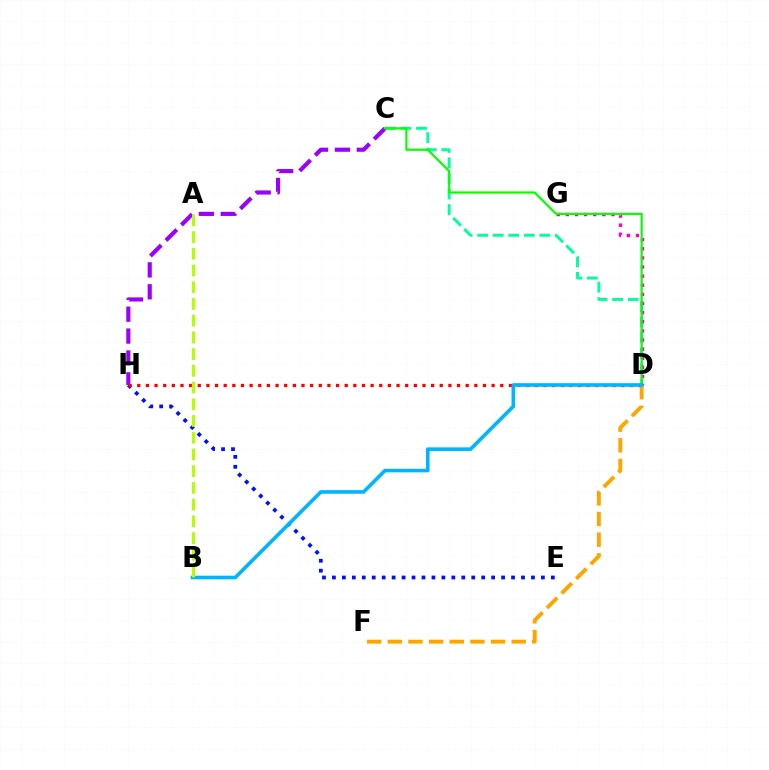{('C', 'D'): [{'color': '#00ff9d', 'line_style': 'dashed', 'thickness': 2.11}, {'color': '#08ff00', 'line_style': 'solid', 'thickness': 1.58}], ('E', 'H'): [{'color': '#0010ff', 'line_style': 'dotted', 'thickness': 2.7}], ('D', 'G'): [{'color': '#ff00bd', 'line_style': 'dotted', 'thickness': 2.48}], ('C', 'H'): [{'color': '#9b00ff', 'line_style': 'dashed', 'thickness': 2.97}], ('D', 'H'): [{'color': '#ff0000', 'line_style': 'dotted', 'thickness': 2.35}], ('D', 'F'): [{'color': '#ffa500', 'line_style': 'dashed', 'thickness': 2.81}], ('B', 'D'): [{'color': '#00b5ff', 'line_style': 'solid', 'thickness': 2.6}], ('A', 'B'): [{'color': '#b3ff00', 'line_style': 'dashed', 'thickness': 2.27}]}